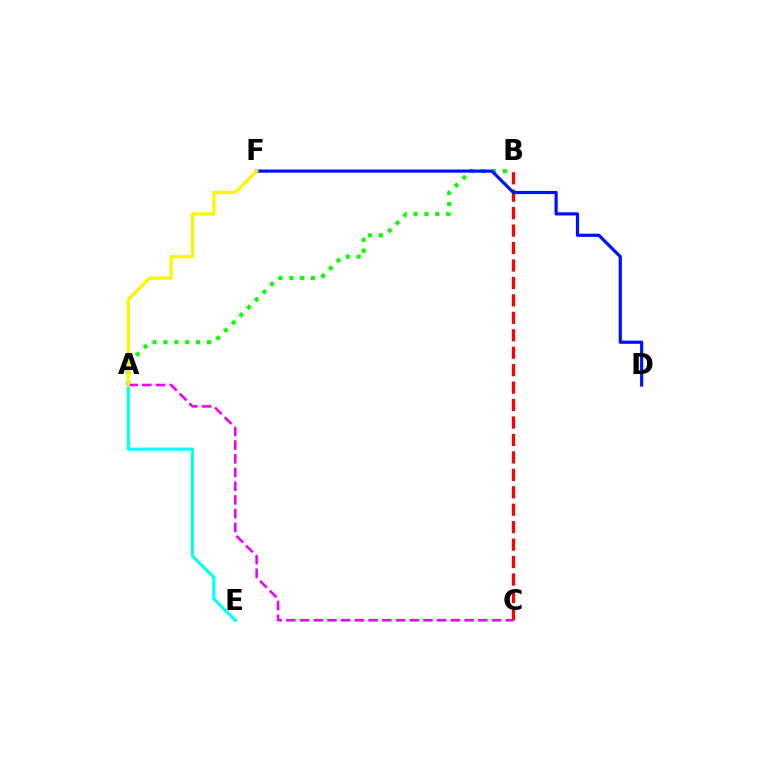{('B', 'C'): [{'color': '#ff0000', 'line_style': 'dashed', 'thickness': 2.37}], ('A', 'B'): [{'color': '#08ff00', 'line_style': 'dotted', 'thickness': 2.96}], ('D', 'F'): [{'color': '#0010ff', 'line_style': 'solid', 'thickness': 2.29}], ('A', 'C'): [{'color': '#ee00ff', 'line_style': 'dashed', 'thickness': 1.86}], ('A', 'E'): [{'color': '#00fff6', 'line_style': 'solid', 'thickness': 2.26}], ('A', 'F'): [{'color': '#fcf500', 'line_style': 'solid', 'thickness': 2.33}]}